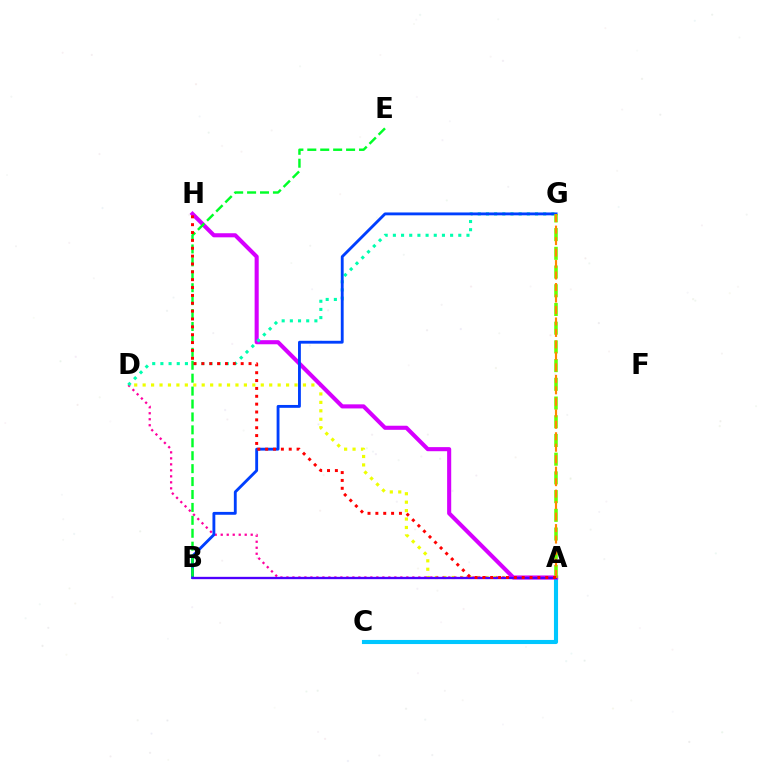{('A', 'D'): [{'color': '#eeff00', 'line_style': 'dotted', 'thickness': 2.29}, {'color': '#ff00a0', 'line_style': 'dotted', 'thickness': 1.63}], ('A', 'C'): [{'color': '#00c7ff', 'line_style': 'solid', 'thickness': 2.95}], ('A', 'H'): [{'color': '#d600ff', 'line_style': 'solid', 'thickness': 2.94}, {'color': '#ff0000', 'line_style': 'dotted', 'thickness': 2.14}], ('D', 'G'): [{'color': '#00ffaf', 'line_style': 'dotted', 'thickness': 2.22}], ('B', 'G'): [{'color': '#003fff', 'line_style': 'solid', 'thickness': 2.05}], ('A', 'B'): [{'color': '#4f00ff', 'line_style': 'solid', 'thickness': 1.68}], ('A', 'G'): [{'color': '#66ff00', 'line_style': 'dashed', 'thickness': 2.54}, {'color': '#ff8800', 'line_style': 'dashed', 'thickness': 1.56}], ('B', 'E'): [{'color': '#00ff27', 'line_style': 'dashed', 'thickness': 1.76}]}